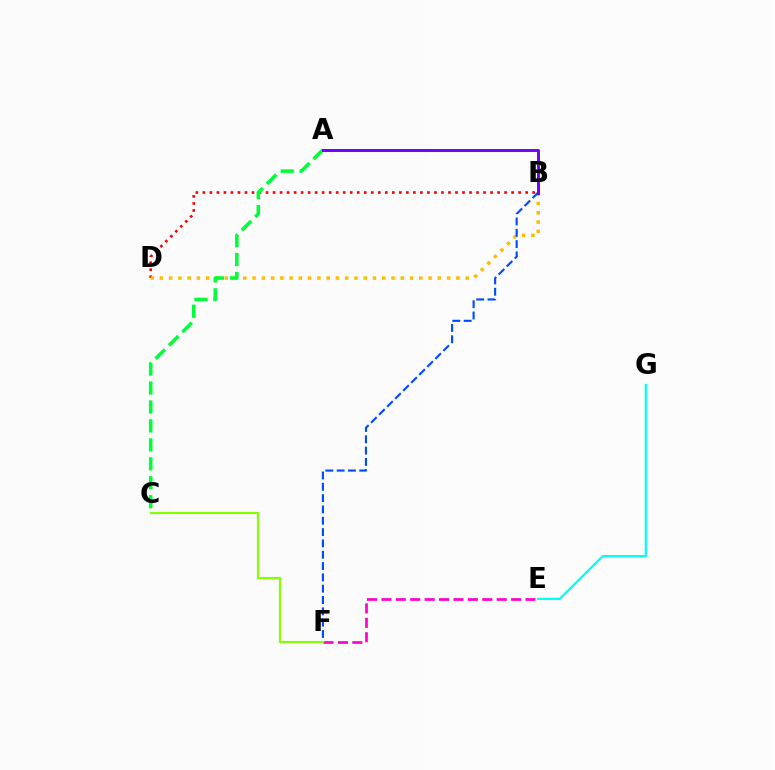{('B', 'D'): [{'color': '#ff0000', 'line_style': 'dotted', 'thickness': 1.91}, {'color': '#ffbd00', 'line_style': 'dotted', 'thickness': 2.52}], ('E', 'F'): [{'color': '#ff00cf', 'line_style': 'dashed', 'thickness': 1.96}], ('A', 'C'): [{'color': '#00ff39', 'line_style': 'dashed', 'thickness': 2.57}], ('B', 'F'): [{'color': '#004bff', 'line_style': 'dashed', 'thickness': 1.54}], ('C', 'F'): [{'color': '#84ff00', 'line_style': 'solid', 'thickness': 1.57}], ('A', 'B'): [{'color': '#7200ff', 'line_style': 'solid', 'thickness': 2.12}], ('E', 'G'): [{'color': '#00fff6', 'line_style': 'solid', 'thickness': 1.61}]}